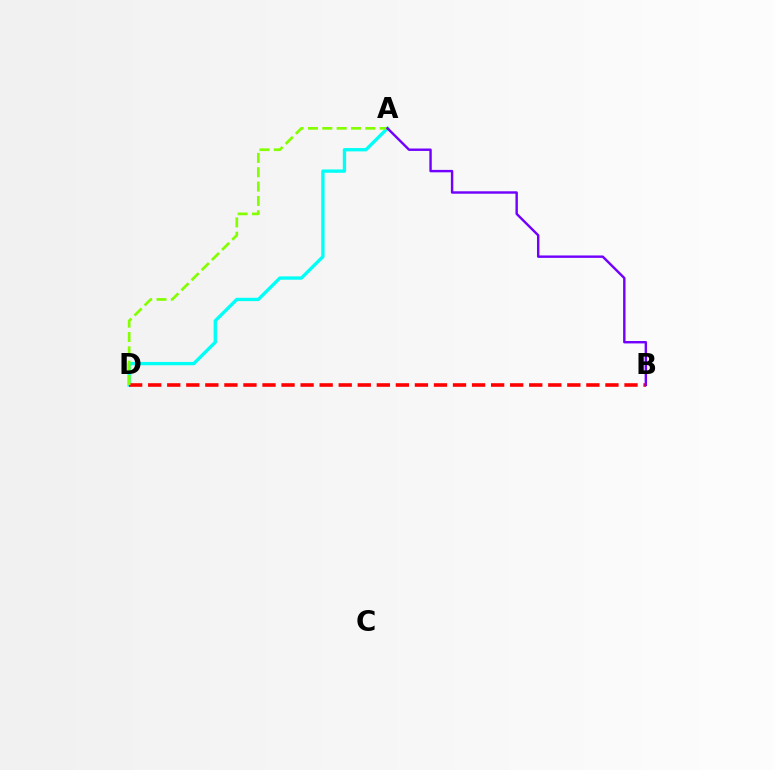{('A', 'D'): [{'color': '#00fff6', 'line_style': 'solid', 'thickness': 2.4}, {'color': '#84ff00', 'line_style': 'dashed', 'thickness': 1.95}], ('B', 'D'): [{'color': '#ff0000', 'line_style': 'dashed', 'thickness': 2.59}], ('A', 'B'): [{'color': '#7200ff', 'line_style': 'solid', 'thickness': 1.74}]}